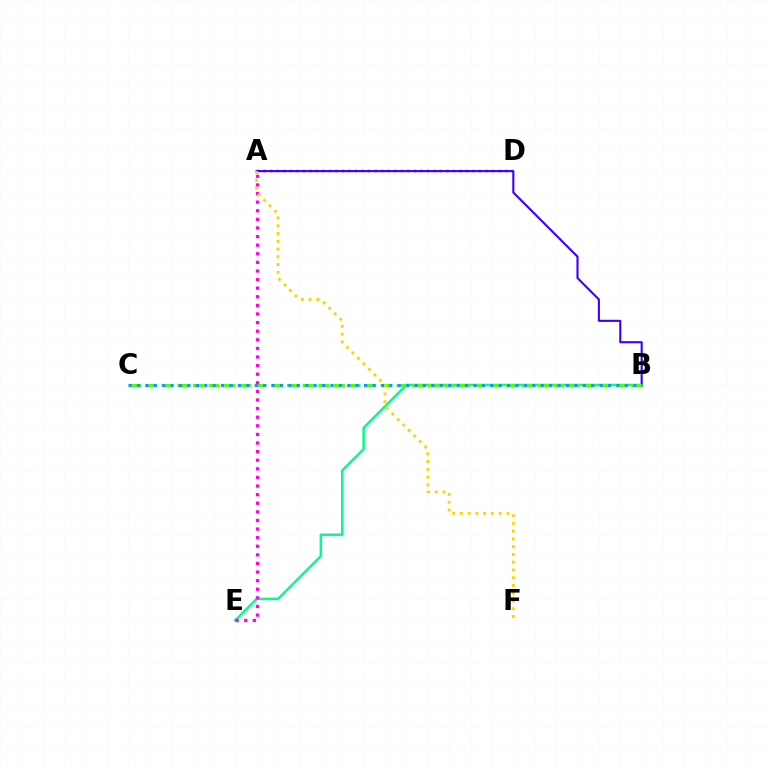{('A', 'D'): [{'color': '#ff0000', 'line_style': 'dotted', 'thickness': 1.77}], ('B', 'E'): [{'color': '#00ff86', 'line_style': 'solid', 'thickness': 1.78}], ('A', 'B'): [{'color': '#3700ff', 'line_style': 'solid', 'thickness': 1.51}], ('B', 'C'): [{'color': '#4fff00', 'line_style': 'dashed', 'thickness': 2.13}, {'color': '#009eff', 'line_style': 'dotted', 'thickness': 2.29}], ('A', 'E'): [{'color': '#ff00ed', 'line_style': 'dotted', 'thickness': 2.34}], ('A', 'F'): [{'color': '#ffd500', 'line_style': 'dotted', 'thickness': 2.11}]}